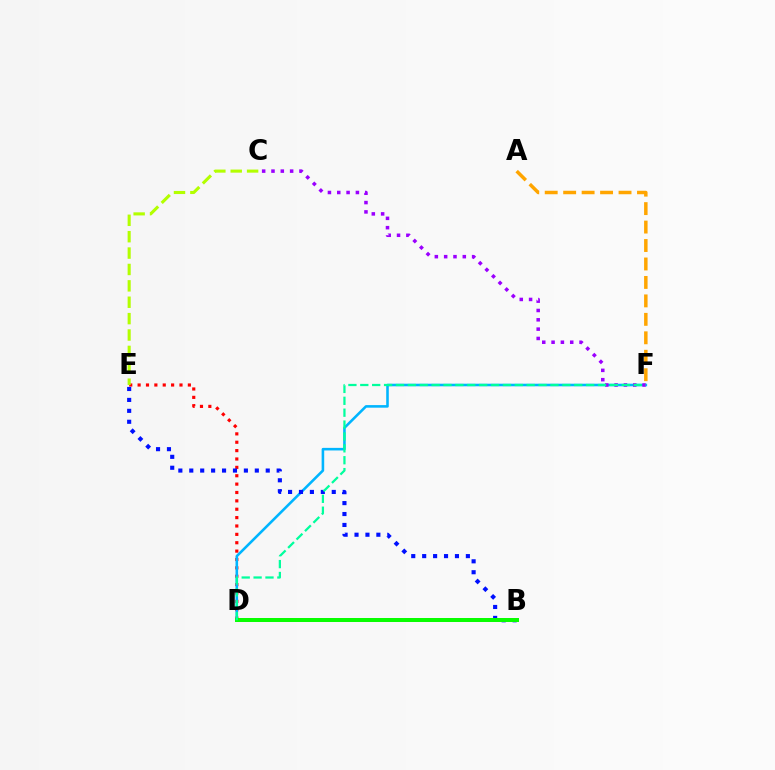{('D', 'E'): [{'color': '#ff0000', 'line_style': 'dotted', 'thickness': 2.28}], ('A', 'F'): [{'color': '#ffa500', 'line_style': 'dashed', 'thickness': 2.51}], ('D', 'F'): [{'color': '#00b5ff', 'line_style': 'solid', 'thickness': 1.86}, {'color': '#00ff9d', 'line_style': 'dashed', 'thickness': 1.61}], ('B', 'E'): [{'color': '#0010ff', 'line_style': 'dotted', 'thickness': 2.97}], ('B', 'D'): [{'color': '#ff00bd', 'line_style': 'dashed', 'thickness': 2.84}, {'color': '#08ff00', 'line_style': 'solid', 'thickness': 2.87}], ('C', 'F'): [{'color': '#9b00ff', 'line_style': 'dotted', 'thickness': 2.53}], ('C', 'E'): [{'color': '#b3ff00', 'line_style': 'dashed', 'thickness': 2.23}]}